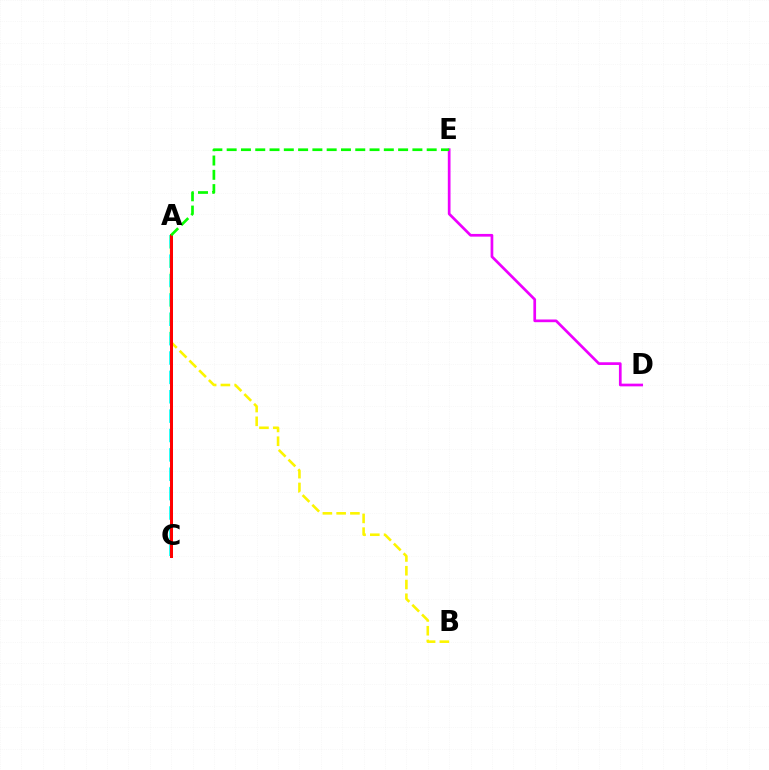{('A', 'C'): [{'color': '#0010ff', 'line_style': 'solid', 'thickness': 1.96}, {'color': '#00fff6', 'line_style': 'dashed', 'thickness': 2.63}, {'color': '#ff0000', 'line_style': 'solid', 'thickness': 2.17}], ('A', 'B'): [{'color': '#fcf500', 'line_style': 'dashed', 'thickness': 1.87}], ('D', 'E'): [{'color': '#ee00ff', 'line_style': 'solid', 'thickness': 1.95}], ('A', 'E'): [{'color': '#08ff00', 'line_style': 'dashed', 'thickness': 1.94}]}